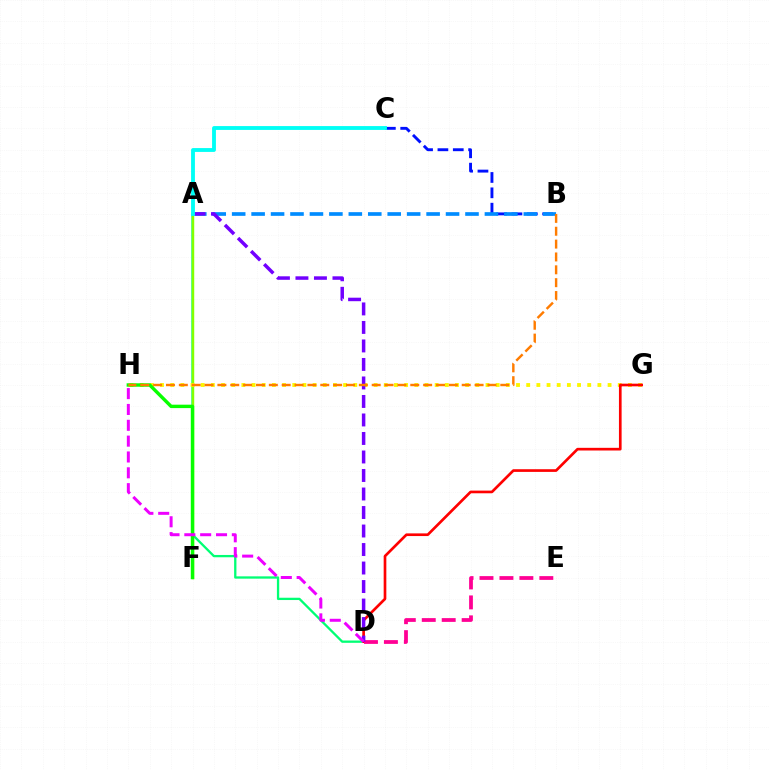{('B', 'C'): [{'color': '#0010ff', 'line_style': 'dashed', 'thickness': 2.09}], ('A', 'D'): [{'color': '#00ff74', 'line_style': 'solid', 'thickness': 1.66}, {'color': '#7200ff', 'line_style': 'dashed', 'thickness': 2.51}], ('A', 'F'): [{'color': '#84ff00', 'line_style': 'solid', 'thickness': 1.75}], ('A', 'B'): [{'color': '#008cff', 'line_style': 'dashed', 'thickness': 2.64}], ('G', 'H'): [{'color': '#fcf500', 'line_style': 'dotted', 'thickness': 2.76}], ('D', 'G'): [{'color': '#ff0000', 'line_style': 'solid', 'thickness': 1.93}], ('F', 'H'): [{'color': '#08ff00', 'line_style': 'solid', 'thickness': 2.46}], ('D', 'E'): [{'color': '#ff0094', 'line_style': 'dashed', 'thickness': 2.71}], ('B', 'H'): [{'color': '#ff7c00', 'line_style': 'dashed', 'thickness': 1.75}], ('A', 'C'): [{'color': '#00fff6', 'line_style': 'solid', 'thickness': 2.77}], ('D', 'H'): [{'color': '#ee00ff', 'line_style': 'dashed', 'thickness': 2.15}]}